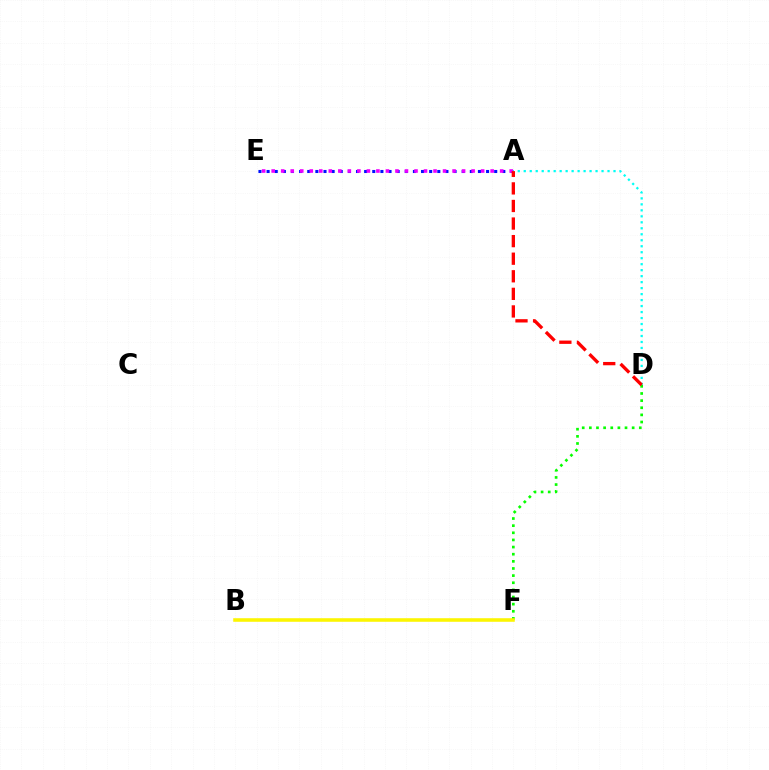{('D', 'F'): [{'color': '#08ff00', 'line_style': 'dotted', 'thickness': 1.94}], ('A', 'E'): [{'color': '#0010ff', 'line_style': 'dotted', 'thickness': 2.21}, {'color': '#ee00ff', 'line_style': 'dotted', 'thickness': 2.59}], ('B', 'F'): [{'color': '#fcf500', 'line_style': 'solid', 'thickness': 2.57}], ('A', 'D'): [{'color': '#00fff6', 'line_style': 'dotted', 'thickness': 1.63}, {'color': '#ff0000', 'line_style': 'dashed', 'thickness': 2.39}]}